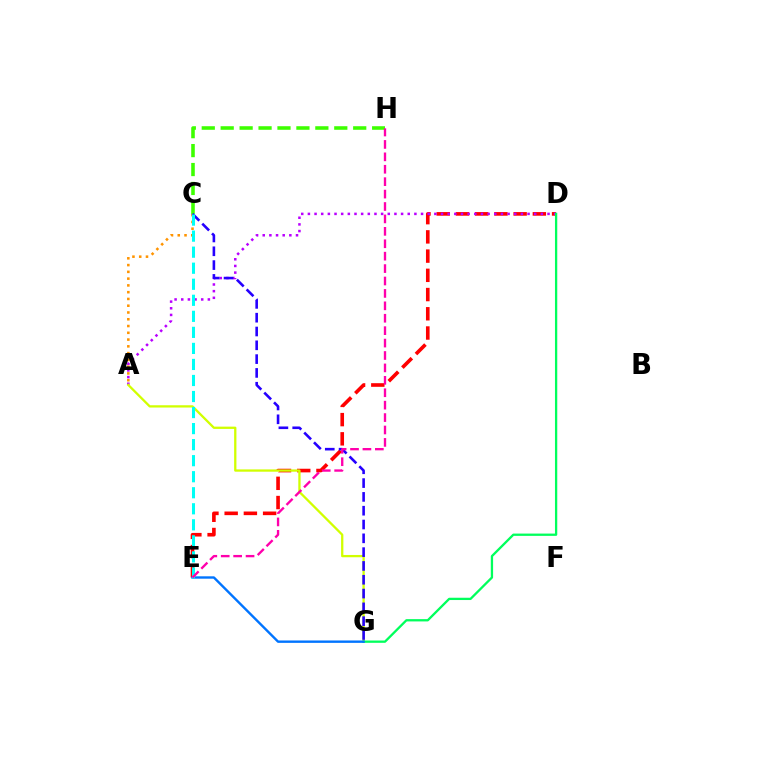{('A', 'C'): [{'color': '#ff9400', 'line_style': 'dotted', 'thickness': 1.84}], ('C', 'H'): [{'color': '#3dff00', 'line_style': 'dashed', 'thickness': 2.57}], ('D', 'E'): [{'color': '#ff0000', 'line_style': 'dashed', 'thickness': 2.61}], ('A', 'D'): [{'color': '#b900ff', 'line_style': 'dotted', 'thickness': 1.81}], ('A', 'G'): [{'color': '#d1ff00', 'line_style': 'solid', 'thickness': 1.65}], ('D', 'G'): [{'color': '#00ff5c', 'line_style': 'solid', 'thickness': 1.65}], ('C', 'G'): [{'color': '#2500ff', 'line_style': 'dashed', 'thickness': 1.88}], ('E', 'G'): [{'color': '#0074ff', 'line_style': 'solid', 'thickness': 1.72}], ('C', 'E'): [{'color': '#00fff6', 'line_style': 'dashed', 'thickness': 2.18}], ('E', 'H'): [{'color': '#ff00ac', 'line_style': 'dashed', 'thickness': 1.69}]}